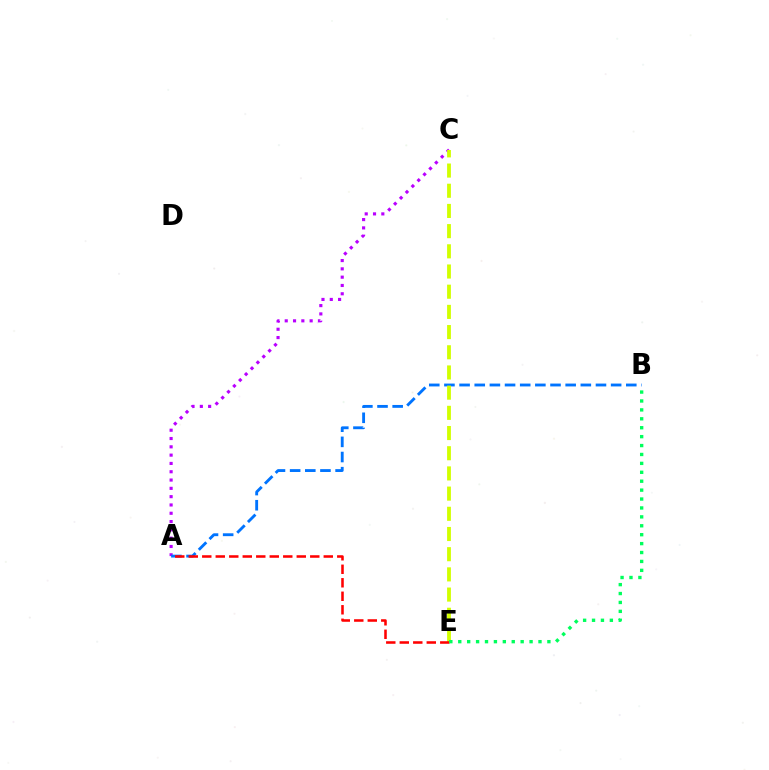{('A', 'C'): [{'color': '#b900ff', 'line_style': 'dotted', 'thickness': 2.26}], ('A', 'B'): [{'color': '#0074ff', 'line_style': 'dashed', 'thickness': 2.06}], ('C', 'E'): [{'color': '#d1ff00', 'line_style': 'dashed', 'thickness': 2.74}], ('A', 'E'): [{'color': '#ff0000', 'line_style': 'dashed', 'thickness': 1.83}], ('B', 'E'): [{'color': '#00ff5c', 'line_style': 'dotted', 'thickness': 2.42}]}